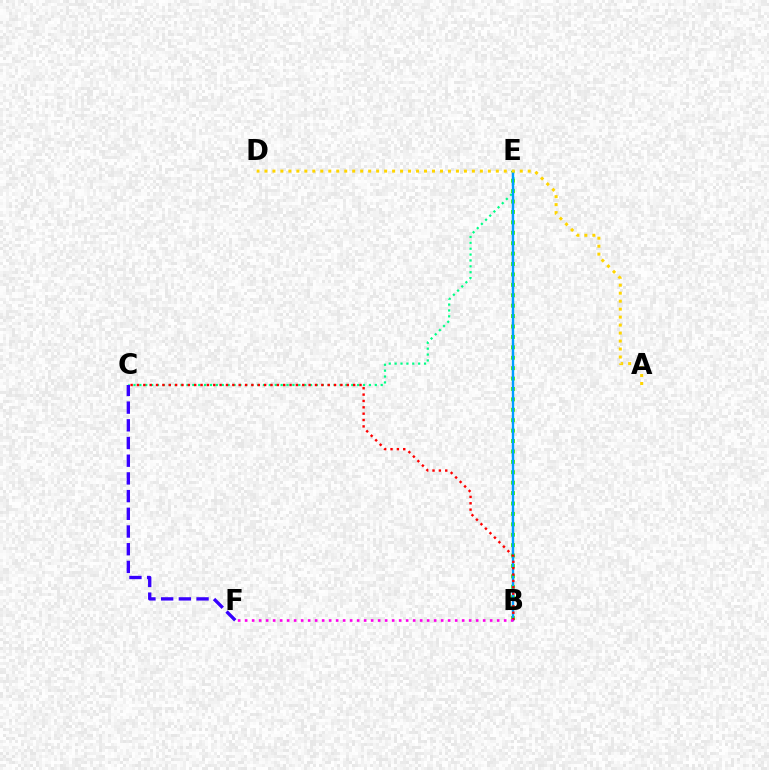{('B', 'E'): [{'color': '#4fff00', 'line_style': 'dotted', 'thickness': 2.83}, {'color': '#009eff', 'line_style': 'solid', 'thickness': 1.73}], ('C', 'E'): [{'color': '#00ff86', 'line_style': 'dotted', 'thickness': 1.6}], ('C', 'F'): [{'color': '#3700ff', 'line_style': 'dashed', 'thickness': 2.4}], ('B', 'C'): [{'color': '#ff0000', 'line_style': 'dotted', 'thickness': 1.73}], ('B', 'F'): [{'color': '#ff00ed', 'line_style': 'dotted', 'thickness': 1.9}], ('A', 'D'): [{'color': '#ffd500', 'line_style': 'dotted', 'thickness': 2.17}]}